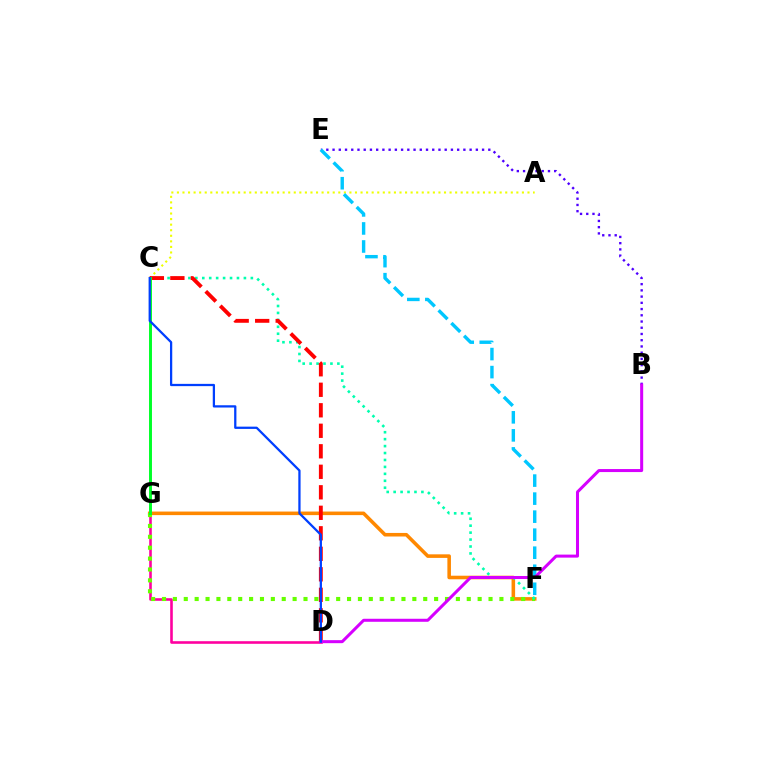{('F', 'G'): [{'color': '#ff8800', 'line_style': 'solid', 'thickness': 2.57}, {'color': '#66ff00', 'line_style': 'dotted', 'thickness': 2.96}], ('D', 'G'): [{'color': '#ff00a0', 'line_style': 'solid', 'thickness': 1.88}], ('B', 'E'): [{'color': '#4f00ff', 'line_style': 'dotted', 'thickness': 1.69}], ('A', 'C'): [{'color': '#eeff00', 'line_style': 'dotted', 'thickness': 1.51}], ('C', 'F'): [{'color': '#00ffaf', 'line_style': 'dotted', 'thickness': 1.88}], ('E', 'F'): [{'color': '#00c7ff', 'line_style': 'dashed', 'thickness': 2.45}], ('C', 'D'): [{'color': '#ff0000', 'line_style': 'dashed', 'thickness': 2.79}, {'color': '#003fff', 'line_style': 'solid', 'thickness': 1.63}], ('B', 'D'): [{'color': '#d600ff', 'line_style': 'solid', 'thickness': 2.18}], ('C', 'G'): [{'color': '#00ff27', 'line_style': 'solid', 'thickness': 2.11}]}